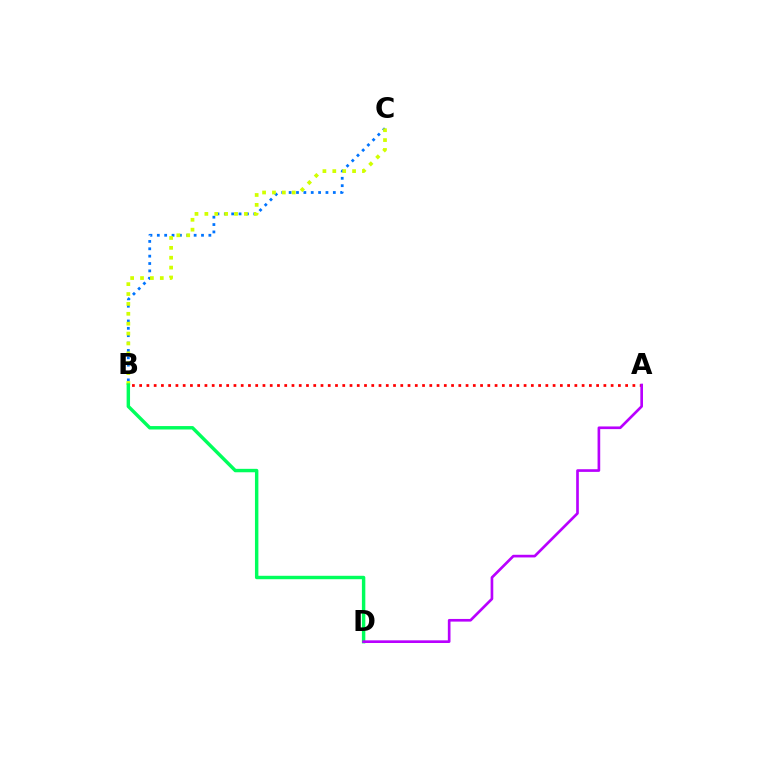{('B', 'C'): [{'color': '#0074ff', 'line_style': 'dotted', 'thickness': 2.0}, {'color': '#d1ff00', 'line_style': 'dotted', 'thickness': 2.69}], ('B', 'D'): [{'color': '#00ff5c', 'line_style': 'solid', 'thickness': 2.47}], ('A', 'B'): [{'color': '#ff0000', 'line_style': 'dotted', 'thickness': 1.97}], ('A', 'D'): [{'color': '#b900ff', 'line_style': 'solid', 'thickness': 1.92}]}